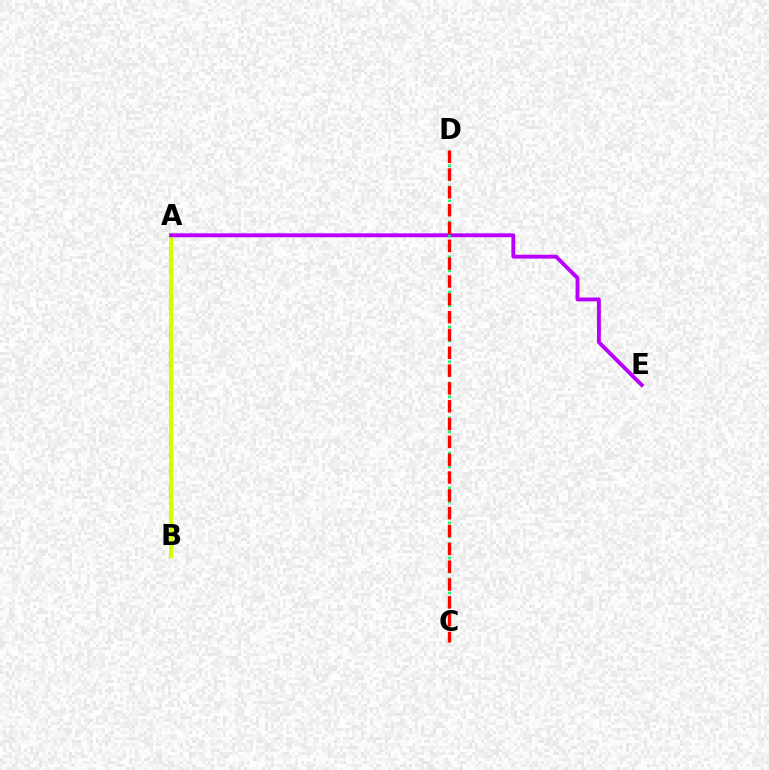{('A', 'B'): [{'color': '#0074ff', 'line_style': 'solid', 'thickness': 1.76}, {'color': '#d1ff00', 'line_style': 'solid', 'thickness': 2.47}], ('A', 'E'): [{'color': '#b900ff', 'line_style': 'solid', 'thickness': 2.8}], ('C', 'D'): [{'color': '#00ff5c', 'line_style': 'dotted', 'thickness': 1.9}, {'color': '#ff0000', 'line_style': 'dashed', 'thickness': 2.42}]}